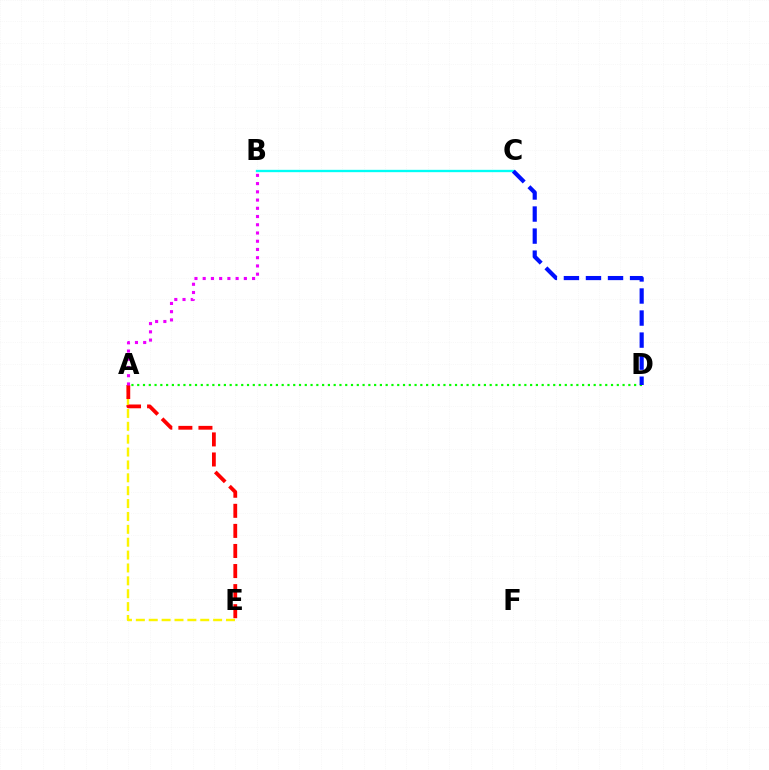{('A', 'E'): [{'color': '#fcf500', 'line_style': 'dashed', 'thickness': 1.75}, {'color': '#ff0000', 'line_style': 'dashed', 'thickness': 2.73}], ('A', 'B'): [{'color': '#ee00ff', 'line_style': 'dotted', 'thickness': 2.24}], ('A', 'D'): [{'color': '#08ff00', 'line_style': 'dotted', 'thickness': 1.57}], ('B', 'C'): [{'color': '#00fff6', 'line_style': 'solid', 'thickness': 1.69}], ('C', 'D'): [{'color': '#0010ff', 'line_style': 'dashed', 'thickness': 3.0}]}